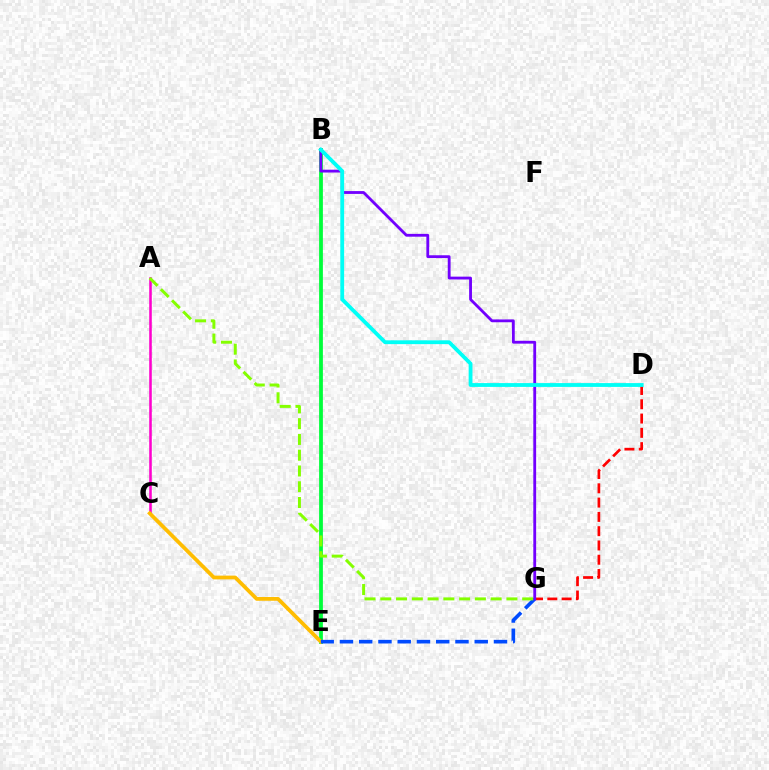{('D', 'G'): [{'color': '#ff0000', 'line_style': 'dashed', 'thickness': 1.94}], ('B', 'E'): [{'color': '#00ff39', 'line_style': 'solid', 'thickness': 2.72}], ('A', 'C'): [{'color': '#ff00cf', 'line_style': 'solid', 'thickness': 1.85}], ('C', 'E'): [{'color': '#ffbd00', 'line_style': 'solid', 'thickness': 2.7}], ('E', 'G'): [{'color': '#004bff', 'line_style': 'dashed', 'thickness': 2.62}], ('B', 'G'): [{'color': '#7200ff', 'line_style': 'solid', 'thickness': 2.03}], ('B', 'D'): [{'color': '#00fff6', 'line_style': 'solid', 'thickness': 2.75}], ('A', 'G'): [{'color': '#84ff00', 'line_style': 'dashed', 'thickness': 2.14}]}